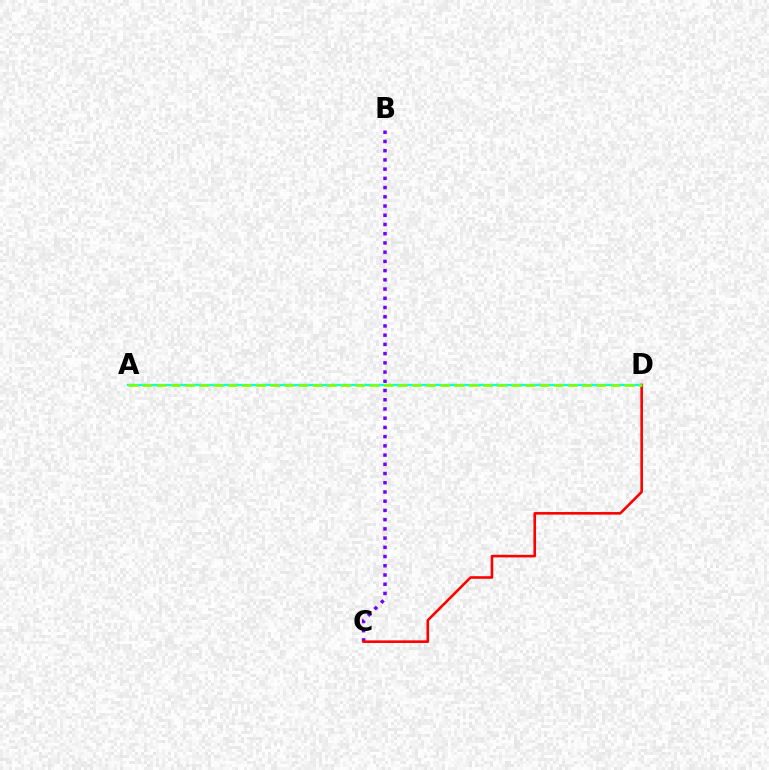{('B', 'C'): [{'color': '#7200ff', 'line_style': 'dotted', 'thickness': 2.51}], ('A', 'D'): [{'color': '#00fff6', 'line_style': 'solid', 'thickness': 1.65}, {'color': '#84ff00', 'line_style': 'dashed', 'thickness': 1.93}], ('C', 'D'): [{'color': '#ff0000', 'line_style': 'solid', 'thickness': 1.87}]}